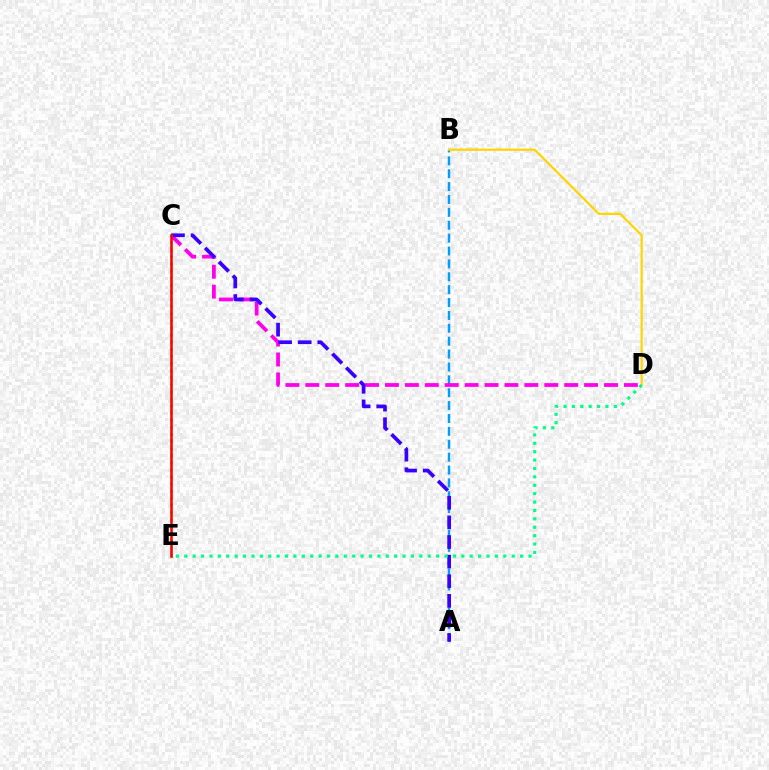{('A', 'B'): [{'color': '#009eff', 'line_style': 'dashed', 'thickness': 1.75}], ('C', 'D'): [{'color': '#ff00ed', 'line_style': 'dashed', 'thickness': 2.71}], ('B', 'D'): [{'color': '#ffd500', 'line_style': 'solid', 'thickness': 1.6}], ('A', 'C'): [{'color': '#3700ff', 'line_style': 'dashed', 'thickness': 2.66}], ('C', 'E'): [{'color': '#4fff00', 'line_style': 'dotted', 'thickness': 1.93}, {'color': '#ff0000', 'line_style': 'solid', 'thickness': 1.85}], ('D', 'E'): [{'color': '#00ff86', 'line_style': 'dotted', 'thickness': 2.28}]}